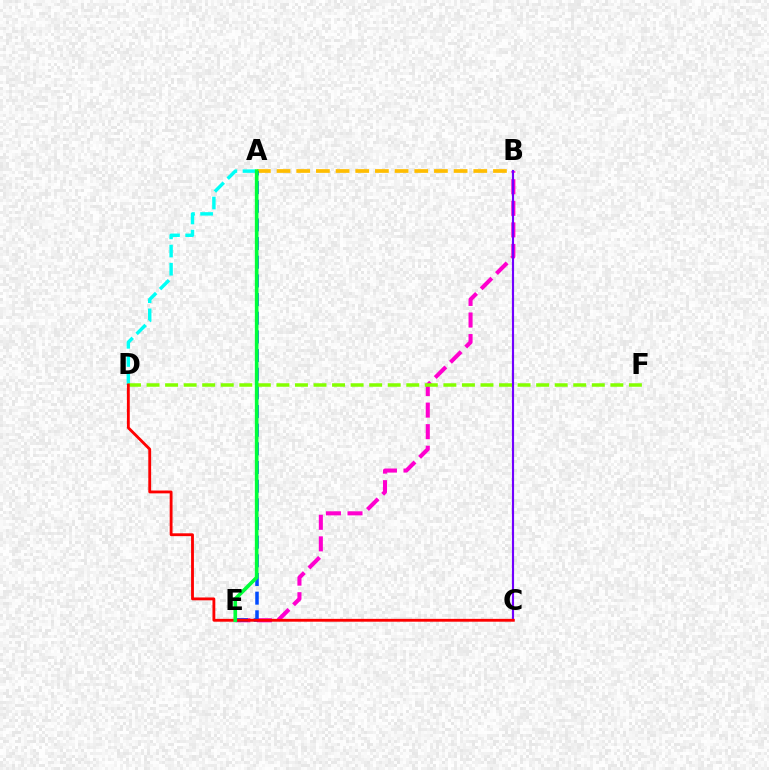{('B', 'E'): [{'color': '#ff00cf', 'line_style': 'dashed', 'thickness': 2.93}], ('A', 'B'): [{'color': '#ffbd00', 'line_style': 'dashed', 'thickness': 2.67}], ('A', 'D'): [{'color': '#00fff6', 'line_style': 'dashed', 'thickness': 2.47}], ('B', 'C'): [{'color': '#7200ff', 'line_style': 'solid', 'thickness': 1.55}], ('A', 'E'): [{'color': '#004bff', 'line_style': 'dashed', 'thickness': 2.54}, {'color': '#00ff39', 'line_style': 'solid', 'thickness': 2.63}], ('D', 'F'): [{'color': '#84ff00', 'line_style': 'dashed', 'thickness': 2.52}], ('C', 'D'): [{'color': '#ff0000', 'line_style': 'solid', 'thickness': 2.04}]}